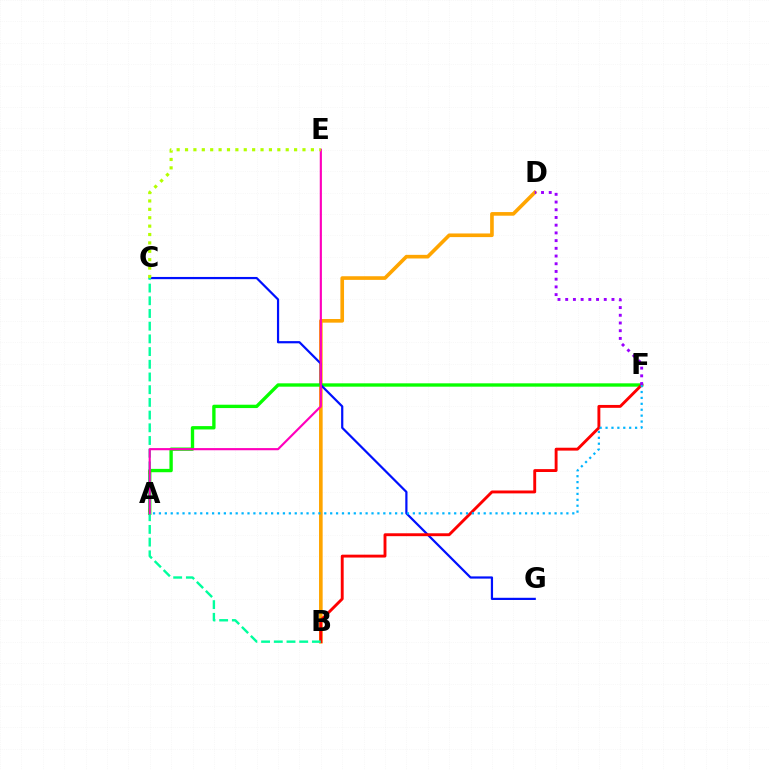{('B', 'D'): [{'color': '#ffa500', 'line_style': 'solid', 'thickness': 2.62}], ('A', 'F'): [{'color': '#08ff00', 'line_style': 'solid', 'thickness': 2.41}, {'color': '#00b5ff', 'line_style': 'dotted', 'thickness': 1.6}], ('C', 'G'): [{'color': '#0010ff', 'line_style': 'solid', 'thickness': 1.59}], ('B', 'F'): [{'color': '#ff0000', 'line_style': 'solid', 'thickness': 2.08}], ('D', 'F'): [{'color': '#9b00ff', 'line_style': 'dotted', 'thickness': 2.1}], ('B', 'C'): [{'color': '#00ff9d', 'line_style': 'dashed', 'thickness': 1.73}], ('A', 'E'): [{'color': '#ff00bd', 'line_style': 'solid', 'thickness': 1.55}], ('C', 'E'): [{'color': '#b3ff00', 'line_style': 'dotted', 'thickness': 2.28}]}